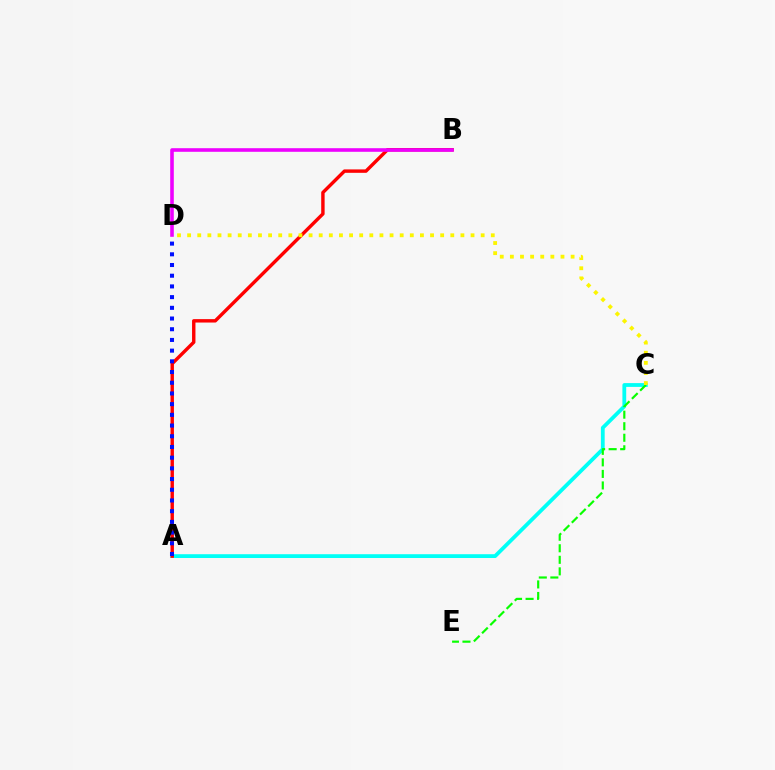{('A', 'C'): [{'color': '#00fff6', 'line_style': 'solid', 'thickness': 2.73}], ('A', 'B'): [{'color': '#ff0000', 'line_style': 'solid', 'thickness': 2.45}], ('C', 'E'): [{'color': '#08ff00', 'line_style': 'dashed', 'thickness': 1.57}], ('B', 'D'): [{'color': '#ee00ff', 'line_style': 'solid', 'thickness': 2.59}], ('A', 'D'): [{'color': '#0010ff', 'line_style': 'dotted', 'thickness': 2.91}], ('C', 'D'): [{'color': '#fcf500', 'line_style': 'dotted', 'thickness': 2.75}]}